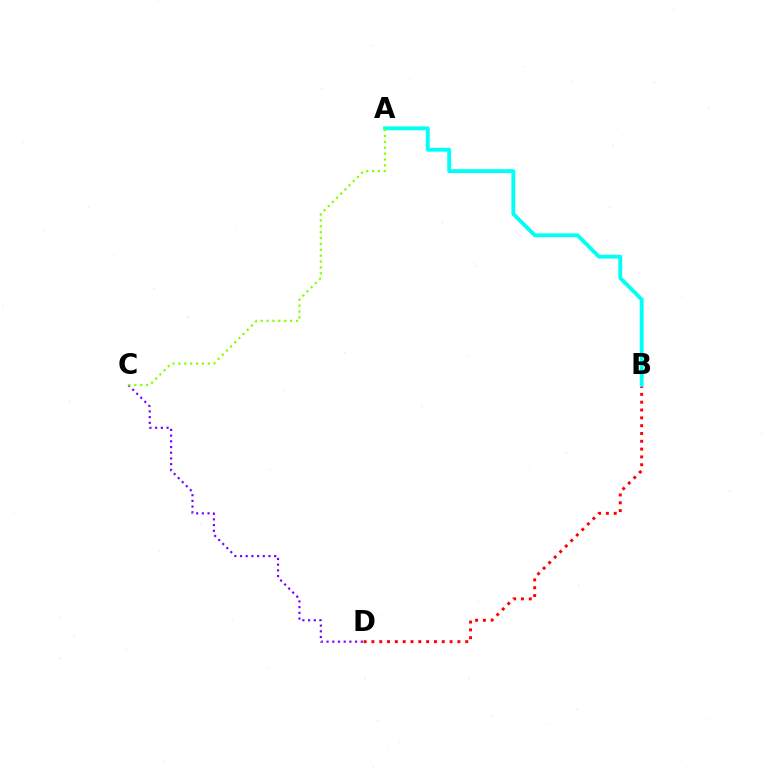{('B', 'D'): [{'color': '#ff0000', 'line_style': 'dotted', 'thickness': 2.12}], ('C', 'D'): [{'color': '#7200ff', 'line_style': 'dotted', 'thickness': 1.55}], ('A', 'B'): [{'color': '#00fff6', 'line_style': 'solid', 'thickness': 2.78}], ('A', 'C'): [{'color': '#84ff00', 'line_style': 'dotted', 'thickness': 1.6}]}